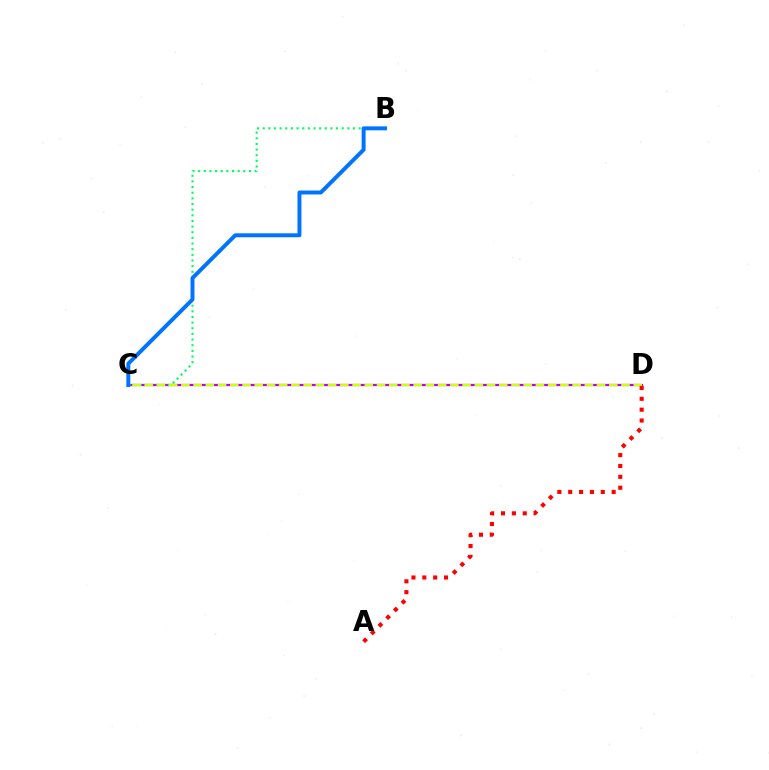{('C', 'D'): [{'color': '#b900ff', 'line_style': 'solid', 'thickness': 1.61}, {'color': '#d1ff00', 'line_style': 'dashed', 'thickness': 1.66}], ('B', 'C'): [{'color': '#00ff5c', 'line_style': 'dotted', 'thickness': 1.53}, {'color': '#0074ff', 'line_style': 'solid', 'thickness': 2.85}], ('A', 'D'): [{'color': '#ff0000', 'line_style': 'dotted', 'thickness': 2.95}]}